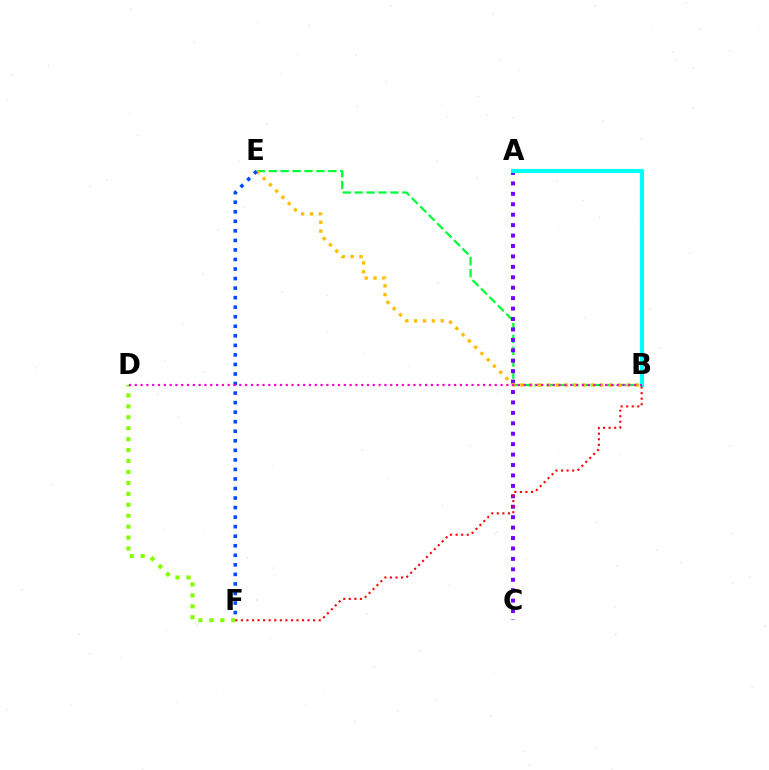{('B', 'E'): [{'color': '#00ff39', 'line_style': 'dashed', 'thickness': 1.62}, {'color': '#ffbd00', 'line_style': 'dotted', 'thickness': 2.41}], ('A', 'C'): [{'color': '#7200ff', 'line_style': 'dotted', 'thickness': 2.83}], ('A', 'B'): [{'color': '#00fff6', 'line_style': 'solid', 'thickness': 2.98}], ('D', 'F'): [{'color': '#84ff00', 'line_style': 'dotted', 'thickness': 2.97}], ('E', 'F'): [{'color': '#004bff', 'line_style': 'dotted', 'thickness': 2.59}], ('B', 'F'): [{'color': '#ff0000', 'line_style': 'dotted', 'thickness': 1.51}], ('B', 'D'): [{'color': '#ff00cf', 'line_style': 'dotted', 'thickness': 1.58}]}